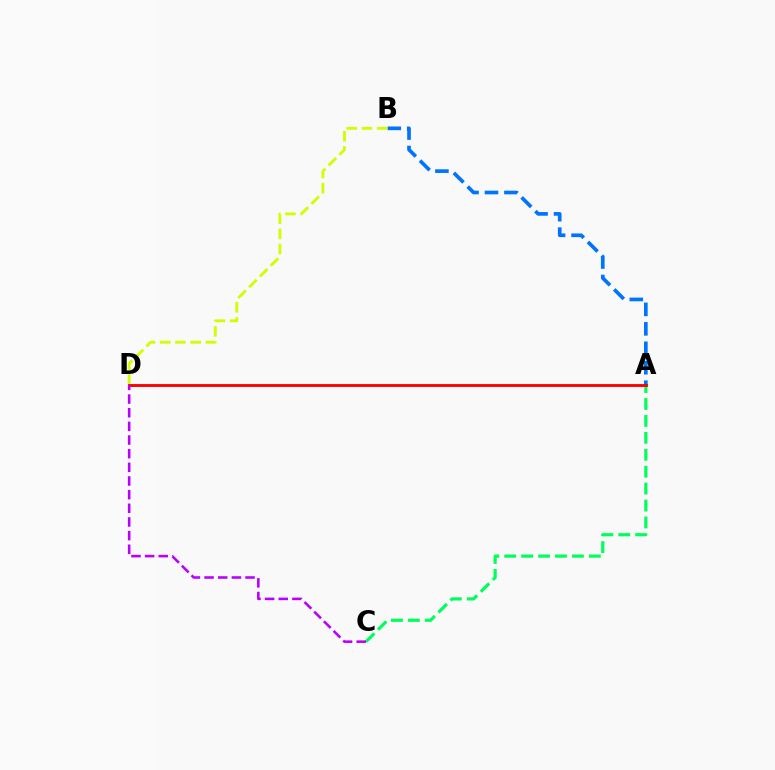{('A', 'B'): [{'color': '#0074ff', 'line_style': 'dashed', 'thickness': 2.64}], ('B', 'D'): [{'color': '#d1ff00', 'line_style': 'dashed', 'thickness': 2.07}], ('A', 'C'): [{'color': '#00ff5c', 'line_style': 'dashed', 'thickness': 2.3}], ('A', 'D'): [{'color': '#ff0000', 'line_style': 'solid', 'thickness': 2.06}], ('C', 'D'): [{'color': '#b900ff', 'line_style': 'dashed', 'thickness': 1.85}]}